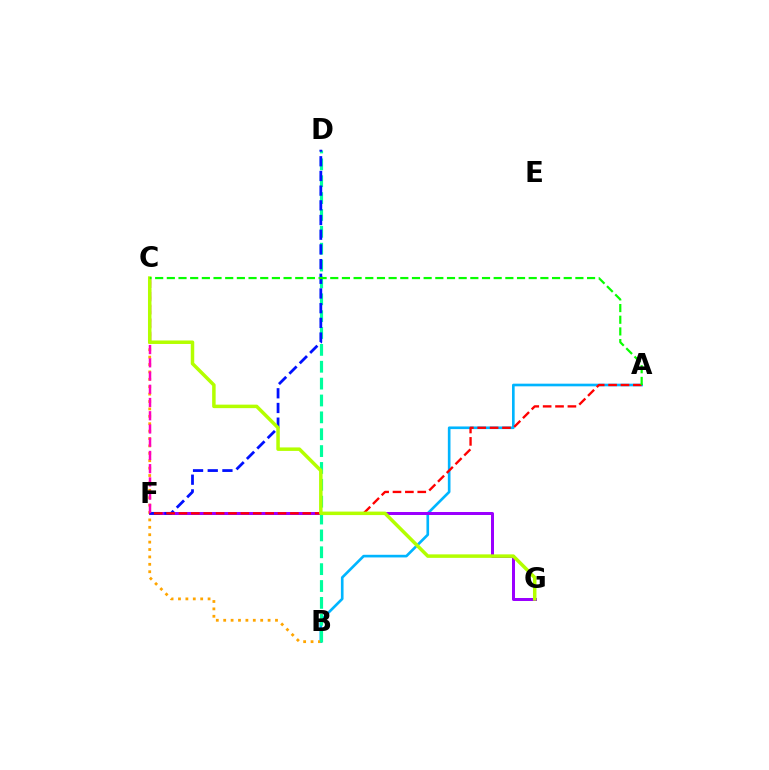{('A', 'B'): [{'color': '#00b5ff', 'line_style': 'solid', 'thickness': 1.91}], ('B', 'C'): [{'color': '#ffa500', 'line_style': 'dotted', 'thickness': 2.01}], ('B', 'D'): [{'color': '#00ff9d', 'line_style': 'dashed', 'thickness': 2.29}], ('F', 'G'): [{'color': '#9b00ff', 'line_style': 'solid', 'thickness': 2.16}], ('D', 'F'): [{'color': '#0010ff', 'line_style': 'dashed', 'thickness': 2.0}], ('C', 'F'): [{'color': '#ff00bd', 'line_style': 'dashed', 'thickness': 1.8}], ('A', 'F'): [{'color': '#ff0000', 'line_style': 'dashed', 'thickness': 1.68}], ('C', 'G'): [{'color': '#b3ff00', 'line_style': 'solid', 'thickness': 2.51}], ('A', 'C'): [{'color': '#08ff00', 'line_style': 'dashed', 'thickness': 1.59}]}